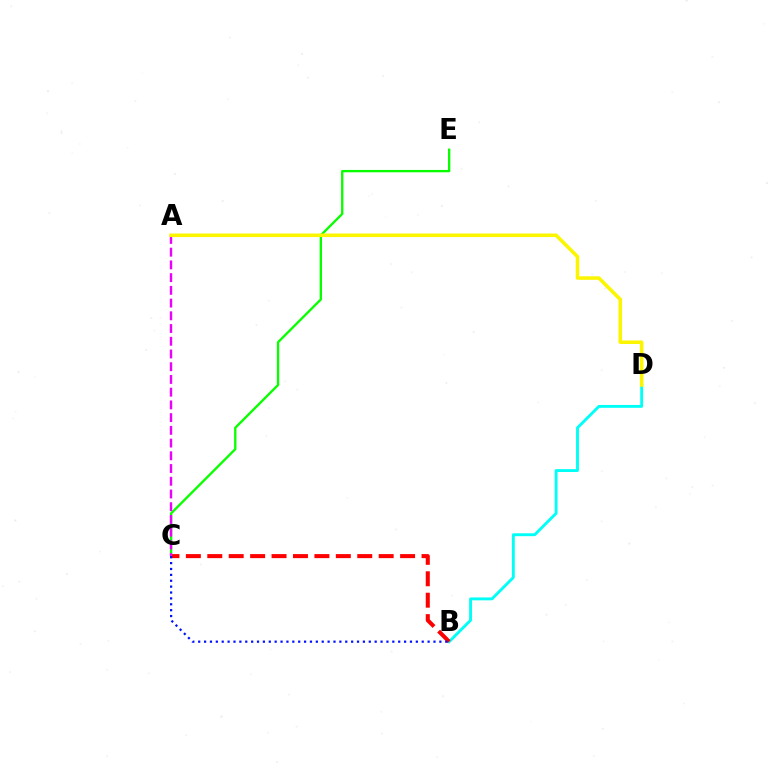{('C', 'E'): [{'color': '#08ff00', 'line_style': 'solid', 'thickness': 1.68}], ('B', 'D'): [{'color': '#00fff6', 'line_style': 'solid', 'thickness': 2.07}], ('B', 'C'): [{'color': '#ff0000', 'line_style': 'dashed', 'thickness': 2.91}, {'color': '#0010ff', 'line_style': 'dotted', 'thickness': 1.6}], ('A', 'C'): [{'color': '#ee00ff', 'line_style': 'dashed', 'thickness': 1.73}], ('A', 'D'): [{'color': '#fcf500', 'line_style': 'solid', 'thickness': 2.55}]}